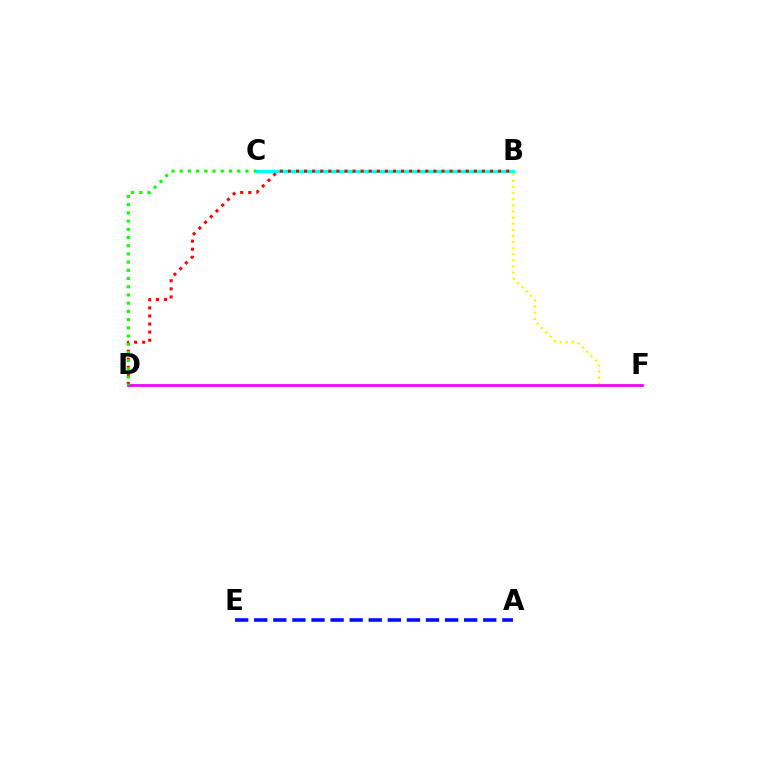{('B', 'C'): [{'color': '#00fff6', 'line_style': 'solid', 'thickness': 2.33}], ('B', 'F'): [{'color': '#fcf500', 'line_style': 'dotted', 'thickness': 1.66}], ('B', 'D'): [{'color': '#ff0000', 'line_style': 'dotted', 'thickness': 2.2}], ('D', 'F'): [{'color': '#ee00ff', 'line_style': 'solid', 'thickness': 1.97}], ('A', 'E'): [{'color': '#0010ff', 'line_style': 'dashed', 'thickness': 2.59}], ('C', 'D'): [{'color': '#08ff00', 'line_style': 'dotted', 'thickness': 2.23}]}